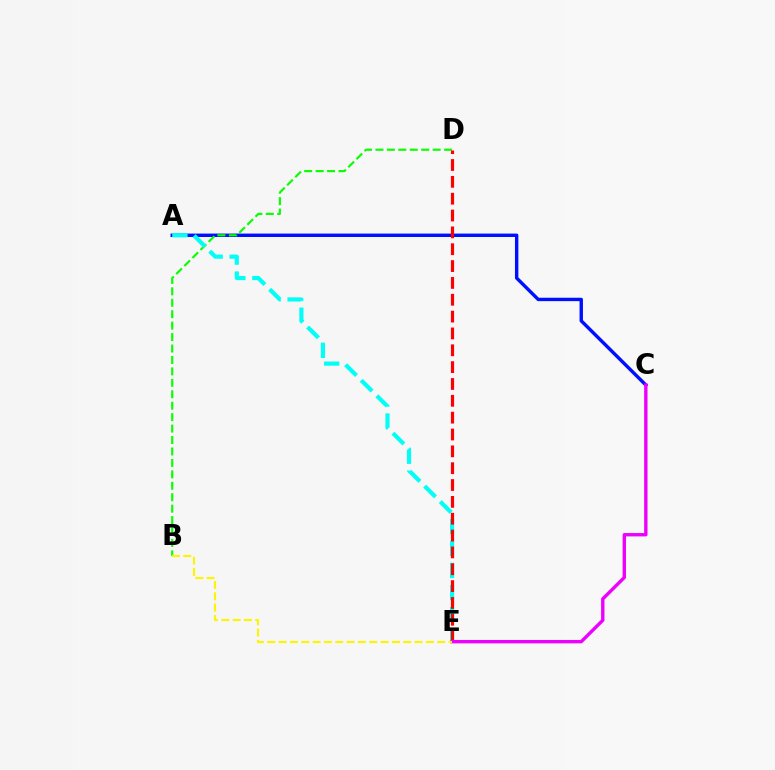{('A', 'C'): [{'color': '#0010ff', 'line_style': 'solid', 'thickness': 2.46}], ('B', 'D'): [{'color': '#08ff00', 'line_style': 'dashed', 'thickness': 1.55}], ('A', 'E'): [{'color': '#00fff6', 'line_style': 'dashed', 'thickness': 2.99}], ('D', 'E'): [{'color': '#ff0000', 'line_style': 'dashed', 'thickness': 2.29}], ('C', 'E'): [{'color': '#ee00ff', 'line_style': 'solid', 'thickness': 2.43}], ('B', 'E'): [{'color': '#fcf500', 'line_style': 'dashed', 'thickness': 1.54}]}